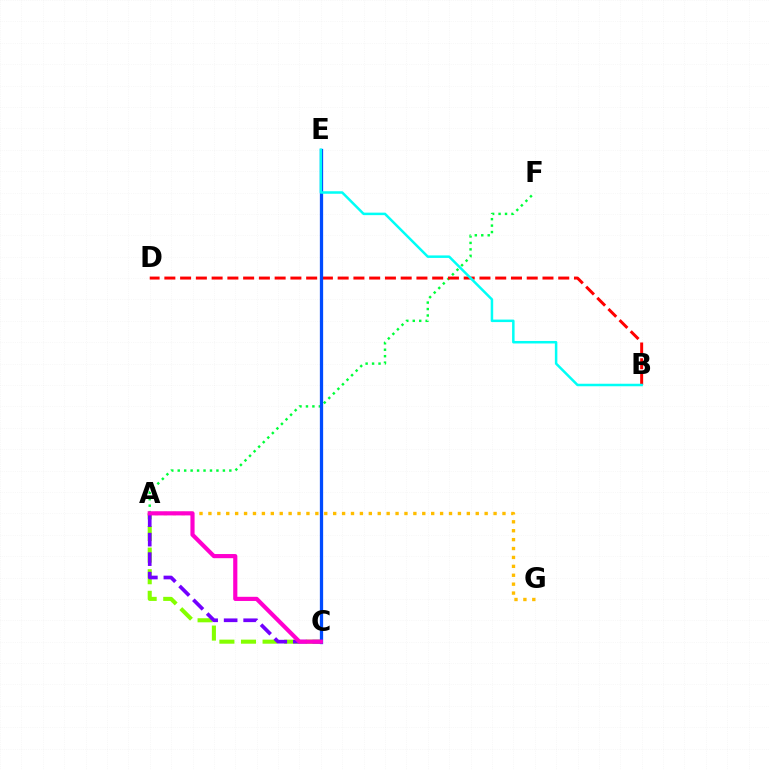{('A', 'F'): [{'color': '#00ff39', 'line_style': 'dotted', 'thickness': 1.75}], ('B', 'D'): [{'color': '#ff0000', 'line_style': 'dashed', 'thickness': 2.14}], ('A', 'C'): [{'color': '#84ff00', 'line_style': 'dashed', 'thickness': 2.93}, {'color': '#7200ff', 'line_style': 'dashed', 'thickness': 2.65}, {'color': '#ff00cf', 'line_style': 'solid', 'thickness': 3.0}], ('A', 'G'): [{'color': '#ffbd00', 'line_style': 'dotted', 'thickness': 2.42}], ('C', 'E'): [{'color': '#004bff', 'line_style': 'solid', 'thickness': 2.36}], ('B', 'E'): [{'color': '#00fff6', 'line_style': 'solid', 'thickness': 1.8}]}